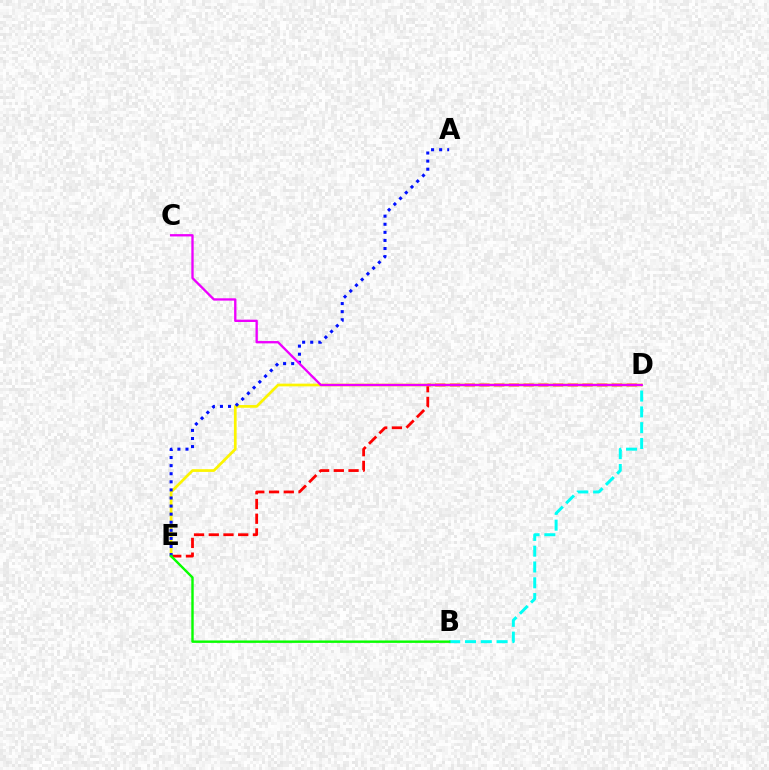{('D', 'E'): [{'color': '#ff0000', 'line_style': 'dashed', 'thickness': 2.0}, {'color': '#fcf500', 'line_style': 'solid', 'thickness': 1.96}], ('A', 'E'): [{'color': '#0010ff', 'line_style': 'dotted', 'thickness': 2.2}], ('B', 'D'): [{'color': '#00fff6', 'line_style': 'dashed', 'thickness': 2.15}], ('C', 'D'): [{'color': '#ee00ff', 'line_style': 'solid', 'thickness': 1.68}], ('B', 'E'): [{'color': '#08ff00', 'line_style': 'solid', 'thickness': 1.74}]}